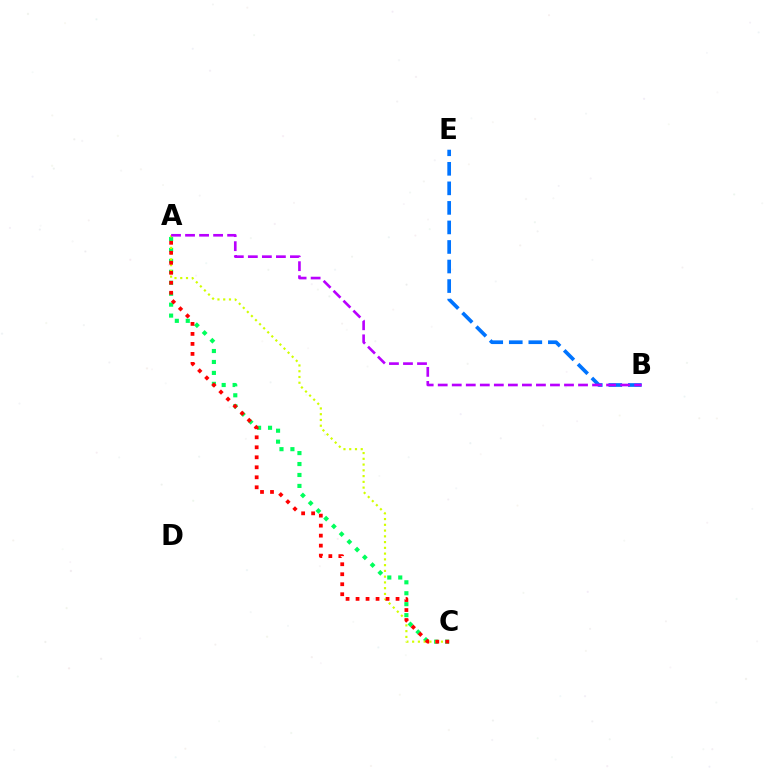{('A', 'C'): [{'color': '#00ff5c', 'line_style': 'dotted', 'thickness': 2.97}, {'color': '#d1ff00', 'line_style': 'dotted', 'thickness': 1.56}, {'color': '#ff0000', 'line_style': 'dotted', 'thickness': 2.72}], ('B', 'E'): [{'color': '#0074ff', 'line_style': 'dashed', 'thickness': 2.65}], ('A', 'B'): [{'color': '#b900ff', 'line_style': 'dashed', 'thickness': 1.91}]}